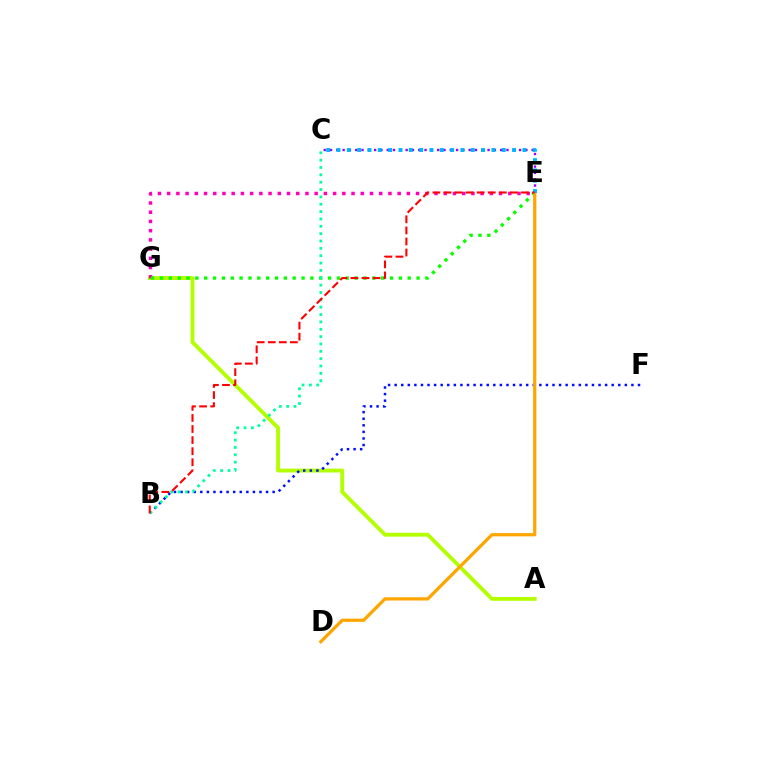{('A', 'G'): [{'color': '#b3ff00', 'line_style': 'solid', 'thickness': 2.77}], ('E', 'G'): [{'color': '#ff00bd', 'line_style': 'dotted', 'thickness': 2.5}, {'color': '#08ff00', 'line_style': 'dotted', 'thickness': 2.4}], ('C', 'E'): [{'color': '#9b00ff', 'line_style': 'dotted', 'thickness': 1.71}, {'color': '#00b5ff', 'line_style': 'dotted', 'thickness': 2.81}], ('B', 'F'): [{'color': '#0010ff', 'line_style': 'dotted', 'thickness': 1.79}], ('B', 'C'): [{'color': '#00ff9d', 'line_style': 'dotted', 'thickness': 2.0}], ('D', 'E'): [{'color': '#ffa500', 'line_style': 'solid', 'thickness': 2.34}], ('B', 'E'): [{'color': '#ff0000', 'line_style': 'dashed', 'thickness': 1.5}]}